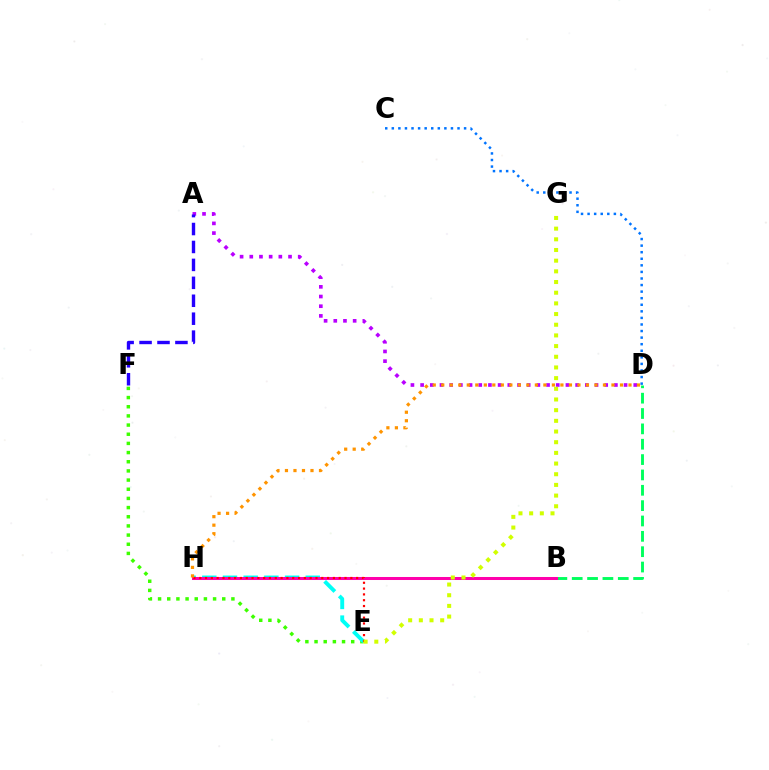{('E', 'F'): [{'color': '#3dff00', 'line_style': 'dotted', 'thickness': 2.49}], ('C', 'D'): [{'color': '#0074ff', 'line_style': 'dotted', 'thickness': 1.79}], ('E', 'H'): [{'color': '#00fff6', 'line_style': 'dashed', 'thickness': 2.81}, {'color': '#ff0000', 'line_style': 'dotted', 'thickness': 1.58}], ('B', 'D'): [{'color': '#00ff5c', 'line_style': 'dashed', 'thickness': 2.09}], ('A', 'D'): [{'color': '#b900ff', 'line_style': 'dotted', 'thickness': 2.63}], ('B', 'H'): [{'color': '#ff00ac', 'line_style': 'solid', 'thickness': 2.17}], ('D', 'H'): [{'color': '#ff9400', 'line_style': 'dotted', 'thickness': 2.31}], ('E', 'G'): [{'color': '#d1ff00', 'line_style': 'dotted', 'thickness': 2.9}], ('A', 'F'): [{'color': '#2500ff', 'line_style': 'dashed', 'thickness': 2.44}]}